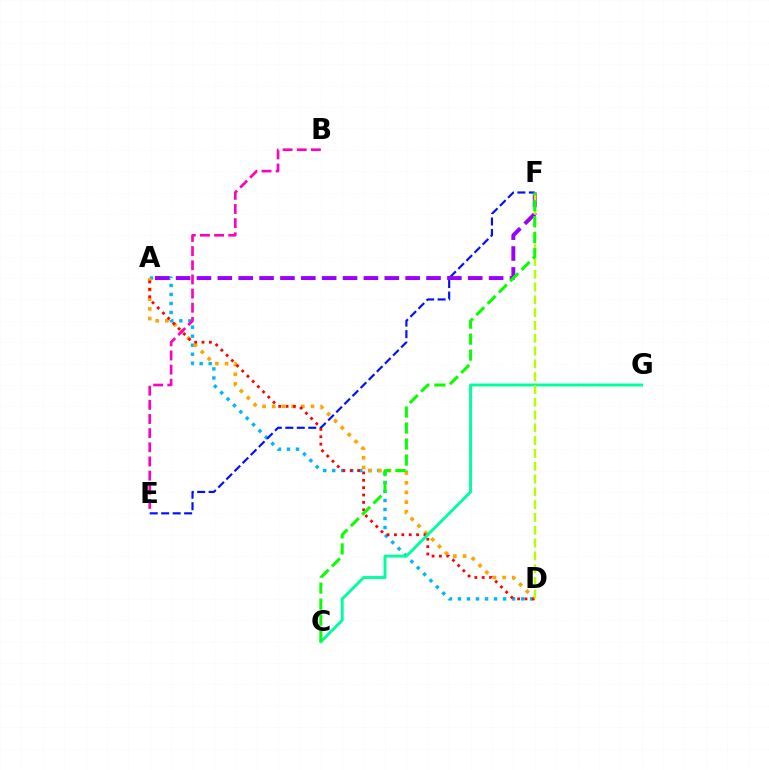{('A', 'D'): [{'color': '#00b5ff', 'line_style': 'dotted', 'thickness': 2.45}, {'color': '#ffa500', 'line_style': 'dotted', 'thickness': 2.63}, {'color': '#ff0000', 'line_style': 'dotted', 'thickness': 2.0}], ('E', 'F'): [{'color': '#0010ff', 'line_style': 'dashed', 'thickness': 1.56}], ('A', 'F'): [{'color': '#9b00ff', 'line_style': 'dashed', 'thickness': 2.83}], ('C', 'G'): [{'color': '#00ff9d', 'line_style': 'solid', 'thickness': 2.1}], ('B', 'E'): [{'color': '#ff00bd', 'line_style': 'dashed', 'thickness': 1.92}], ('D', 'F'): [{'color': '#b3ff00', 'line_style': 'dashed', 'thickness': 1.74}], ('C', 'F'): [{'color': '#08ff00', 'line_style': 'dashed', 'thickness': 2.17}]}